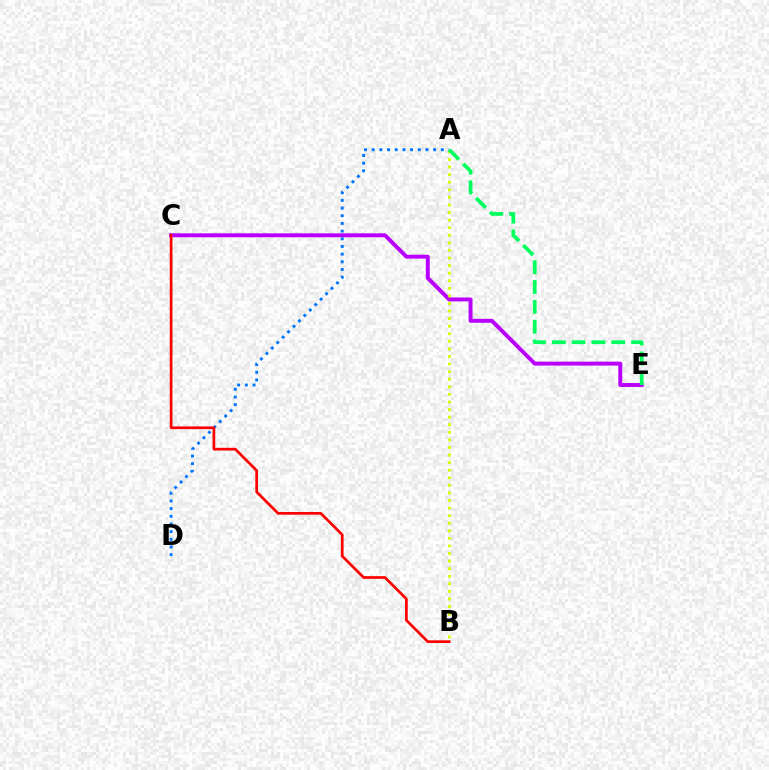{('C', 'E'): [{'color': '#b900ff', 'line_style': 'solid', 'thickness': 2.83}], ('A', 'D'): [{'color': '#0074ff', 'line_style': 'dotted', 'thickness': 2.09}], ('B', 'C'): [{'color': '#ff0000', 'line_style': 'solid', 'thickness': 1.95}], ('A', 'B'): [{'color': '#d1ff00', 'line_style': 'dotted', 'thickness': 2.06}], ('A', 'E'): [{'color': '#00ff5c', 'line_style': 'dashed', 'thickness': 2.69}]}